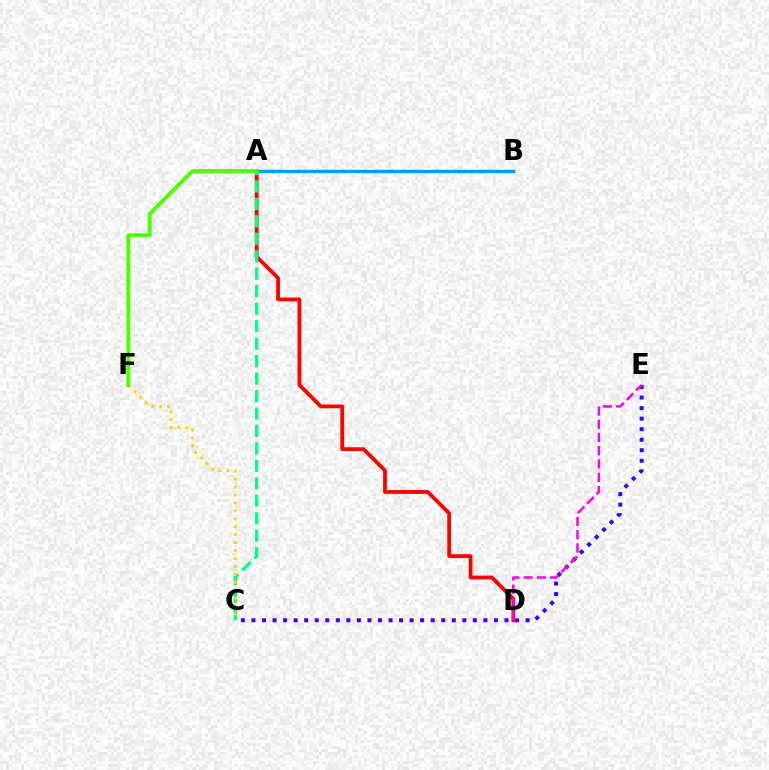{('A', 'D'): [{'color': '#ff0000', 'line_style': 'solid', 'thickness': 2.74}], ('A', 'B'): [{'color': '#009eff', 'line_style': 'solid', 'thickness': 2.42}], ('C', 'E'): [{'color': '#3700ff', 'line_style': 'dotted', 'thickness': 2.86}], ('A', 'C'): [{'color': '#00ff86', 'line_style': 'dashed', 'thickness': 2.37}], ('D', 'E'): [{'color': '#ff00ed', 'line_style': 'dashed', 'thickness': 1.8}], ('C', 'F'): [{'color': '#ffd500', 'line_style': 'dotted', 'thickness': 2.16}], ('A', 'F'): [{'color': '#4fff00', 'line_style': 'solid', 'thickness': 2.83}]}